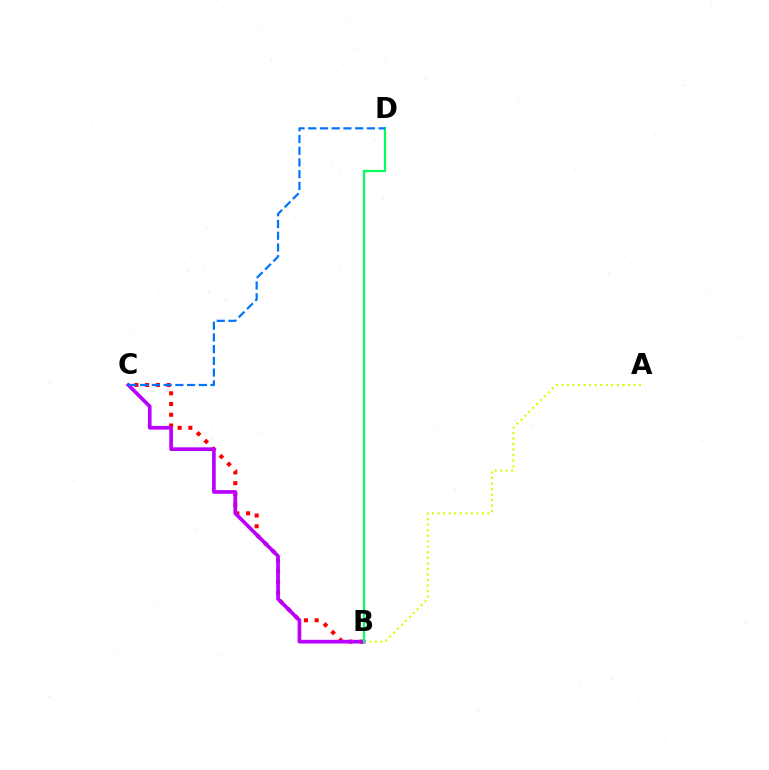{('A', 'B'): [{'color': '#d1ff00', 'line_style': 'dotted', 'thickness': 1.5}], ('B', 'C'): [{'color': '#ff0000', 'line_style': 'dotted', 'thickness': 2.92}, {'color': '#b900ff', 'line_style': 'solid', 'thickness': 2.65}], ('B', 'D'): [{'color': '#00ff5c', 'line_style': 'solid', 'thickness': 1.57}], ('C', 'D'): [{'color': '#0074ff', 'line_style': 'dashed', 'thickness': 1.59}]}